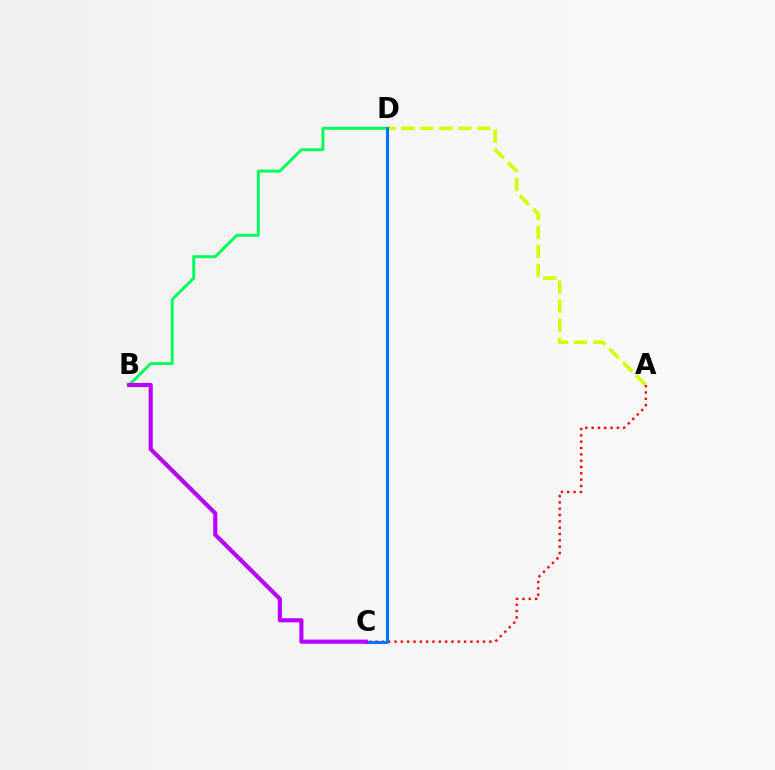{('A', 'D'): [{'color': '#d1ff00', 'line_style': 'dashed', 'thickness': 2.59}], ('A', 'C'): [{'color': '#ff0000', 'line_style': 'dotted', 'thickness': 1.72}], ('B', 'D'): [{'color': '#00ff5c', 'line_style': 'solid', 'thickness': 2.12}], ('C', 'D'): [{'color': '#0074ff', 'line_style': 'solid', 'thickness': 2.21}], ('B', 'C'): [{'color': '#b900ff', 'line_style': 'solid', 'thickness': 2.98}]}